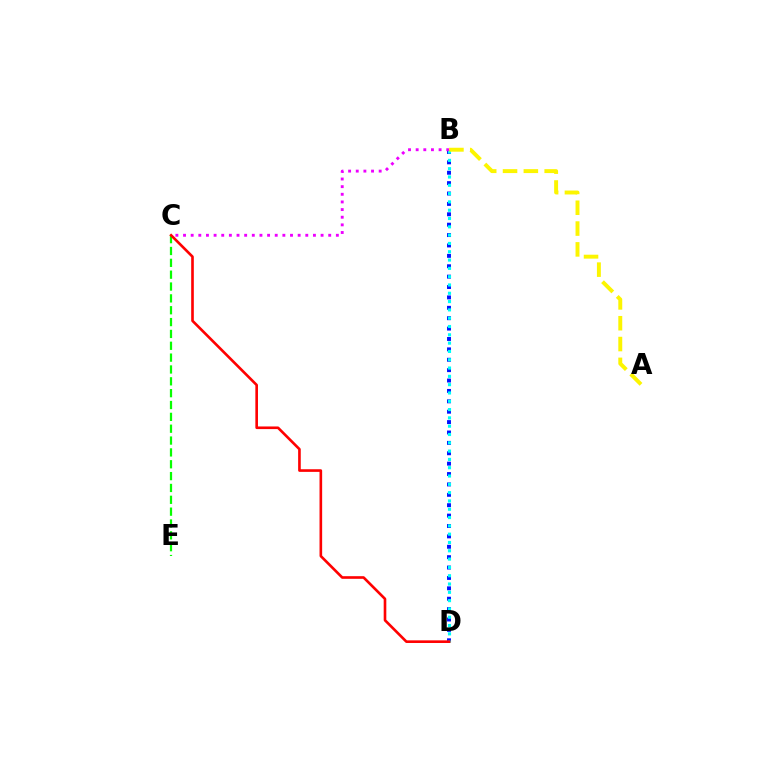{('B', 'D'): [{'color': '#0010ff', 'line_style': 'dotted', 'thickness': 2.82}, {'color': '#00fff6', 'line_style': 'dotted', 'thickness': 2.26}], ('C', 'E'): [{'color': '#08ff00', 'line_style': 'dashed', 'thickness': 1.61}], ('C', 'D'): [{'color': '#ff0000', 'line_style': 'solid', 'thickness': 1.89}], ('B', 'C'): [{'color': '#ee00ff', 'line_style': 'dotted', 'thickness': 2.08}], ('A', 'B'): [{'color': '#fcf500', 'line_style': 'dashed', 'thickness': 2.83}]}